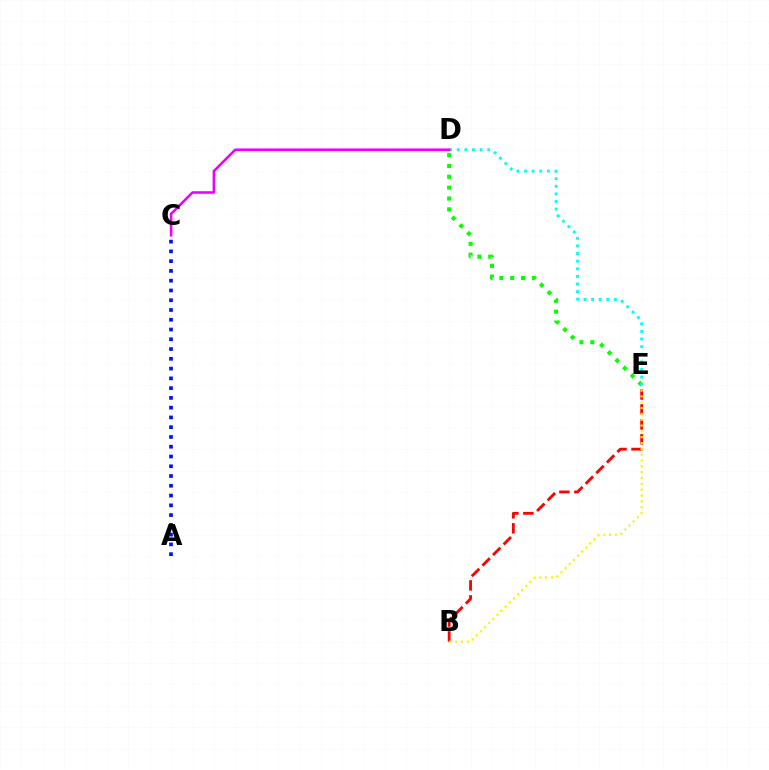{('B', 'E'): [{'color': '#ff0000', 'line_style': 'dashed', 'thickness': 2.03}, {'color': '#fcf500', 'line_style': 'dotted', 'thickness': 1.58}], ('D', 'E'): [{'color': '#08ff00', 'line_style': 'dotted', 'thickness': 2.94}, {'color': '#00fff6', 'line_style': 'dotted', 'thickness': 2.07}], ('A', 'C'): [{'color': '#0010ff', 'line_style': 'dotted', 'thickness': 2.65}], ('C', 'D'): [{'color': '#ee00ff', 'line_style': 'solid', 'thickness': 1.86}]}